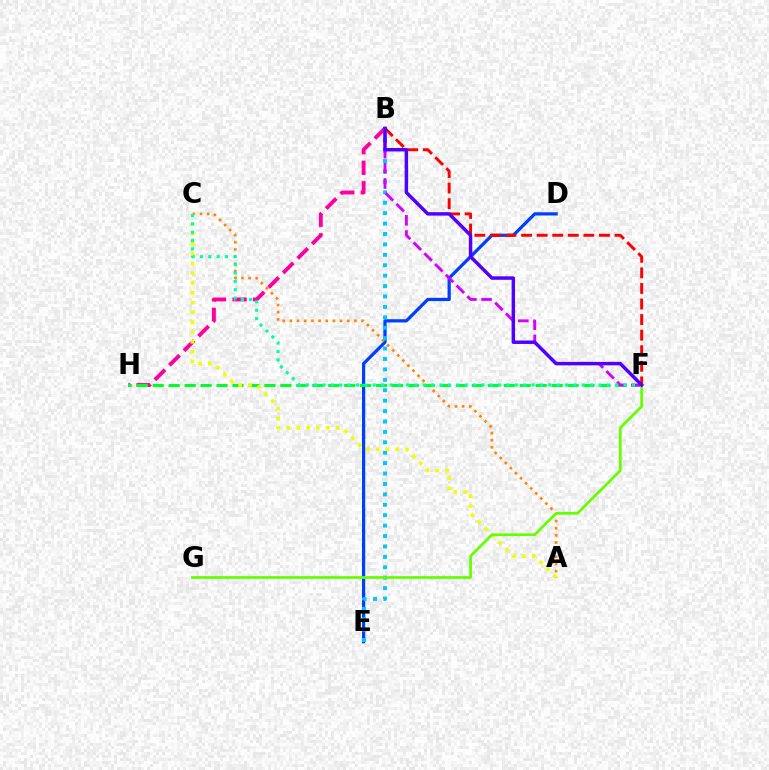{('D', 'E'): [{'color': '#003fff', 'line_style': 'solid', 'thickness': 2.33}], ('A', 'C'): [{'color': '#ff8800', 'line_style': 'dotted', 'thickness': 1.95}, {'color': '#eeff00', 'line_style': 'dotted', 'thickness': 2.66}], ('B', 'H'): [{'color': '#ff00a0', 'line_style': 'dashed', 'thickness': 2.79}], ('F', 'H'): [{'color': '#00ff27', 'line_style': 'dashed', 'thickness': 2.17}], ('B', 'E'): [{'color': '#00c7ff', 'line_style': 'dotted', 'thickness': 2.83}], ('B', 'F'): [{'color': '#d600ff', 'line_style': 'dashed', 'thickness': 2.07}, {'color': '#ff0000', 'line_style': 'dashed', 'thickness': 2.12}, {'color': '#4f00ff', 'line_style': 'solid', 'thickness': 2.49}], ('C', 'F'): [{'color': '#00ffaf', 'line_style': 'dotted', 'thickness': 2.27}], ('F', 'G'): [{'color': '#66ff00', 'line_style': 'solid', 'thickness': 1.98}]}